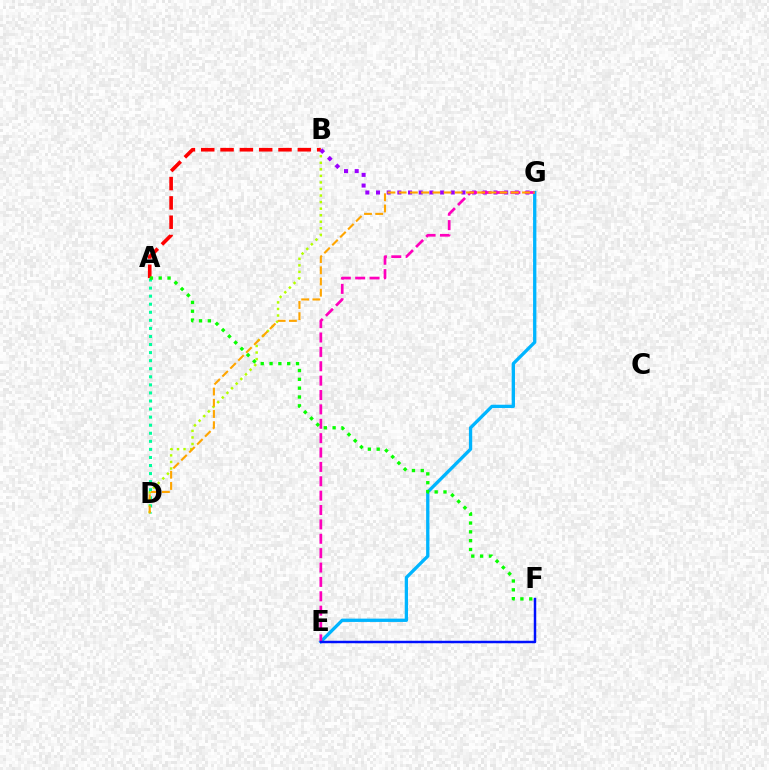{('B', 'D'): [{'color': '#b3ff00', 'line_style': 'dotted', 'thickness': 1.78}], ('A', 'B'): [{'color': '#ff0000', 'line_style': 'dashed', 'thickness': 2.62}], ('E', 'G'): [{'color': '#00b5ff', 'line_style': 'solid', 'thickness': 2.38}, {'color': '#ff00bd', 'line_style': 'dashed', 'thickness': 1.95}], ('B', 'G'): [{'color': '#9b00ff', 'line_style': 'dotted', 'thickness': 2.9}], ('A', 'D'): [{'color': '#00ff9d', 'line_style': 'dotted', 'thickness': 2.19}], ('E', 'F'): [{'color': '#0010ff', 'line_style': 'solid', 'thickness': 1.78}], ('A', 'F'): [{'color': '#08ff00', 'line_style': 'dotted', 'thickness': 2.4}], ('D', 'G'): [{'color': '#ffa500', 'line_style': 'dashed', 'thickness': 1.52}]}